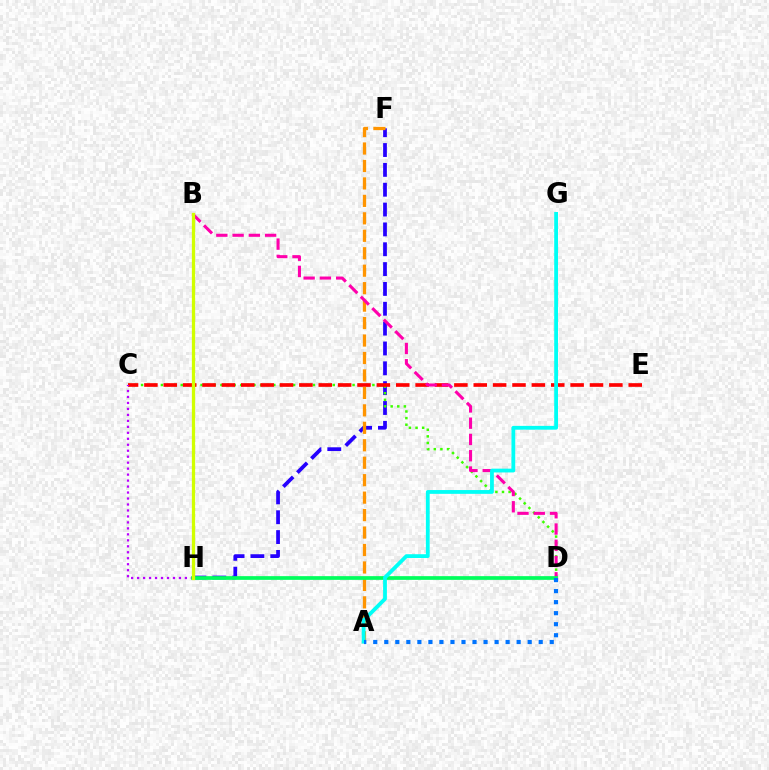{('F', 'H'): [{'color': '#2500ff', 'line_style': 'dashed', 'thickness': 2.7}], ('C', 'D'): [{'color': '#3dff00', 'line_style': 'dotted', 'thickness': 1.8}], ('C', 'E'): [{'color': '#ff0000', 'line_style': 'dashed', 'thickness': 2.63}], ('C', 'H'): [{'color': '#b900ff', 'line_style': 'dotted', 'thickness': 1.62}], ('A', 'F'): [{'color': '#ff9400', 'line_style': 'dashed', 'thickness': 2.37}], ('B', 'D'): [{'color': '#ff00ac', 'line_style': 'dashed', 'thickness': 2.21}], ('D', 'H'): [{'color': '#00ff5c', 'line_style': 'solid', 'thickness': 2.67}], ('B', 'H'): [{'color': '#d1ff00', 'line_style': 'solid', 'thickness': 2.35}], ('A', 'G'): [{'color': '#00fff6', 'line_style': 'solid', 'thickness': 2.73}], ('A', 'D'): [{'color': '#0074ff', 'line_style': 'dotted', 'thickness': 3.0}]}